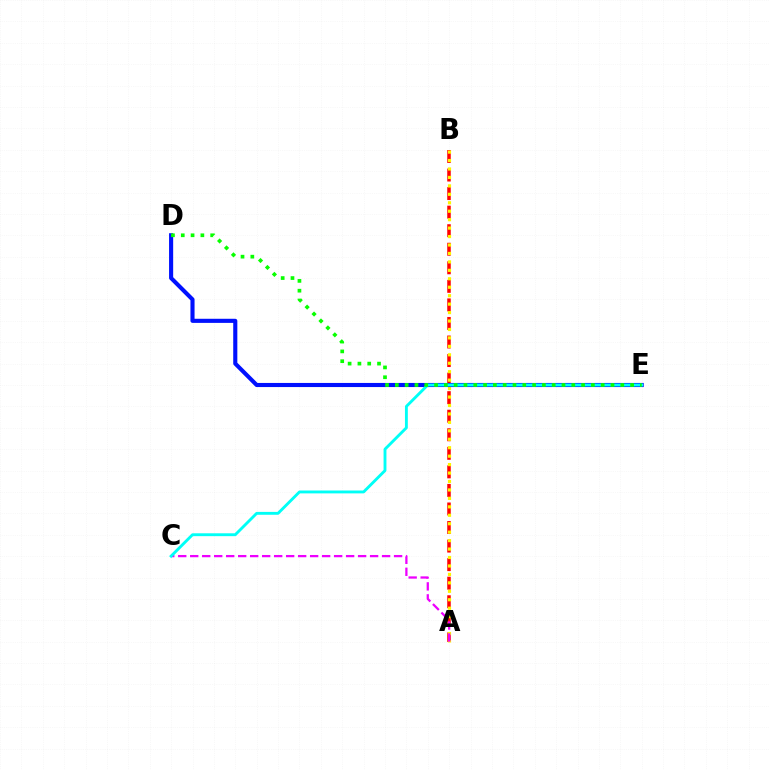{('A', 'B'): [{'color': '#ff0000', 'line_style': 'dashed', 'thickness': 2.52}, {'color': '#fcf500', 'line_style': 'dotted', 'thickness': 2.29}], ('A', 'C'): [{'color': '#ee00ff', 'line_style': 'dashed', 'thickness': 1.63}], ('D', 'E'): [{'color': '#0010ff', 'line_style': 'solid', 'thickness': 2.96}, {'color': '#08ff00', 'line_style': 'dotted', 'thickness': 2.66}], ('C', 'E'): [{'color': '#00fff6', 'line_style': 'solid', 'thickness': 2.07}]}